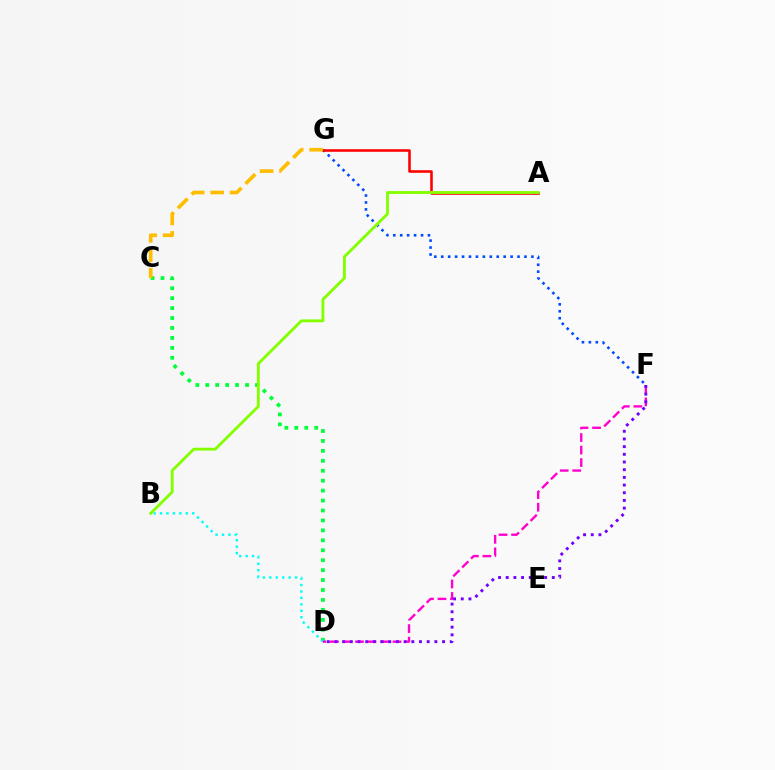{('C', 'D'): [{'color': '#00ff39', 'line_style': 'dotted', 'thickness': 2.7}], ('B', 'D'): [{'color': '#00fff6', 'line_style': 'dotted', 'thickness': 1.75}], ('F', 'G'): [{'color': '#004bff', 'line_style': 'dotted', 'thickness': 1.88}], ('A', 'G'): [{'color': '#ff0000', 'line_style': 'solid', 'thickness': 1.85}], ('D', 'F'): [{'color': '#ff00cf', 'line_style': 'dashed', 'thickness': 1.7}, {'color': '#7200ff', 'line_style': 'dotted', 'thickness': 2.09}], ('A', 'B'): [{'color': '#84ff00', 'line_style': 'solid', 'thickness': 2.06}], ('C', 'G'): [{'color': '#ffbd00', 'line_style': 'dashed', 'thickness': 2.64}]}